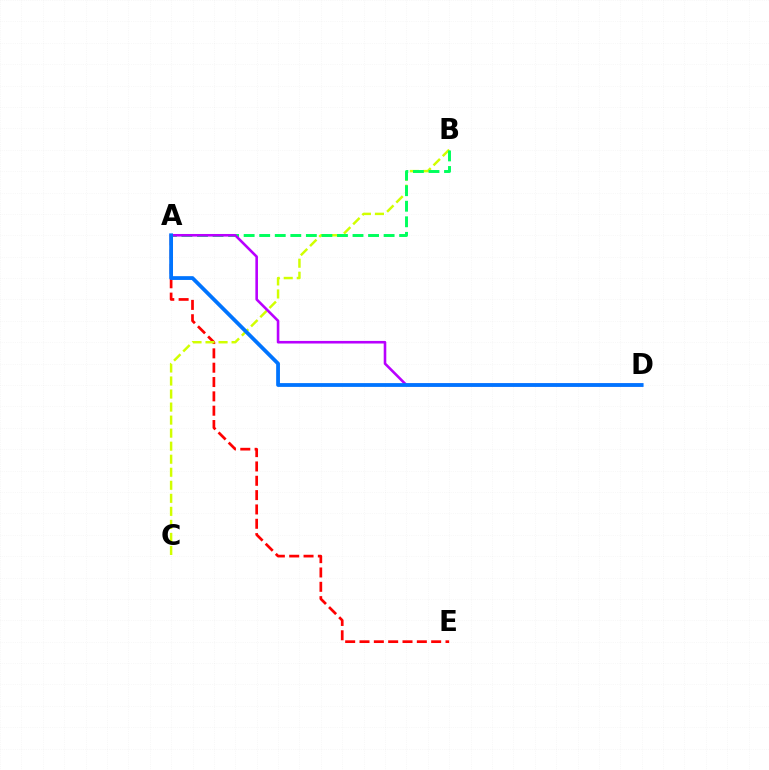{('A', 'E'): [{'color': '#ff0000', 'line_style': 'dashed', 'thickness': 1.95}], ('B', 'C'): [{'color': '#d1ff00', 'line_style': 'dashed', 'thickness': 1.77}], ('A', 'B'): [{'color': '#00ff5c', 'line_style': 'dashed', 'thickness': 2.11}], ('A', 'D'): [{'color': '#b900ff', 'line_style': 'solid', 'thickness': 1.87}, {'color': '#0074ff', 'line_style': 'solid', 'thickness': 2.73}]}